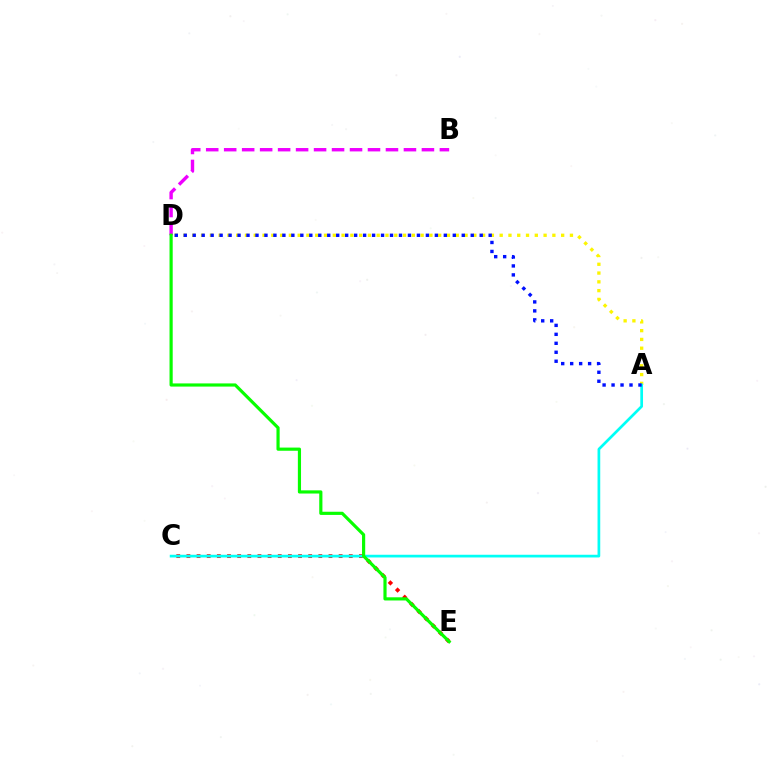{('A', 'D'): [{'color': '#fcf500', 'line_style': 'dotted', 'thickness': 2.39}, {'color': '#0010ff', 'line_style': 'dotted', 'thickness': 2.44}], ('B', 'D'): [{'color': '#ee00ff', 'line_style': 'dashed', 'thickness': 2.44}], ('C', 'E'): [{'color': '#ff0000', 'line_style': 'dotted', 'thickness': 2.76}], ('A', 'C'): [{'color': '#00fff6', 'line_style': 'solid', 'thickness': 1.95}], ('D', 'E'): [{'color': '#08ff00', 'line_style': 'solid', 'thickness': 2.28}]}